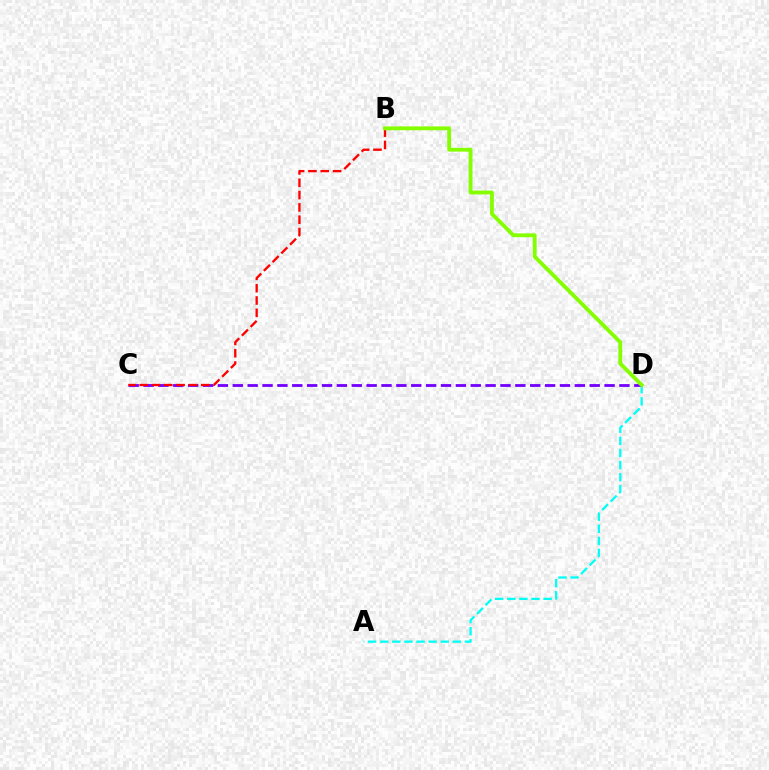{('A', 'D'): [{'color': '#00fff6', 'line_style': 'dashed', 'thickness': 1.64}], ('C', 'D'): [{'color': '#7200ff', 'line_style': 'dashed', 'thickness': 2.02}], ('B', 'C'): [{'color': '#ff0000', 'line_style': 'dashed', 'thickness': 1.67}], ('B', 'D'): [{'color': '#84ff00', 'line_style': 'solid', 'thickness': 2.76}]}